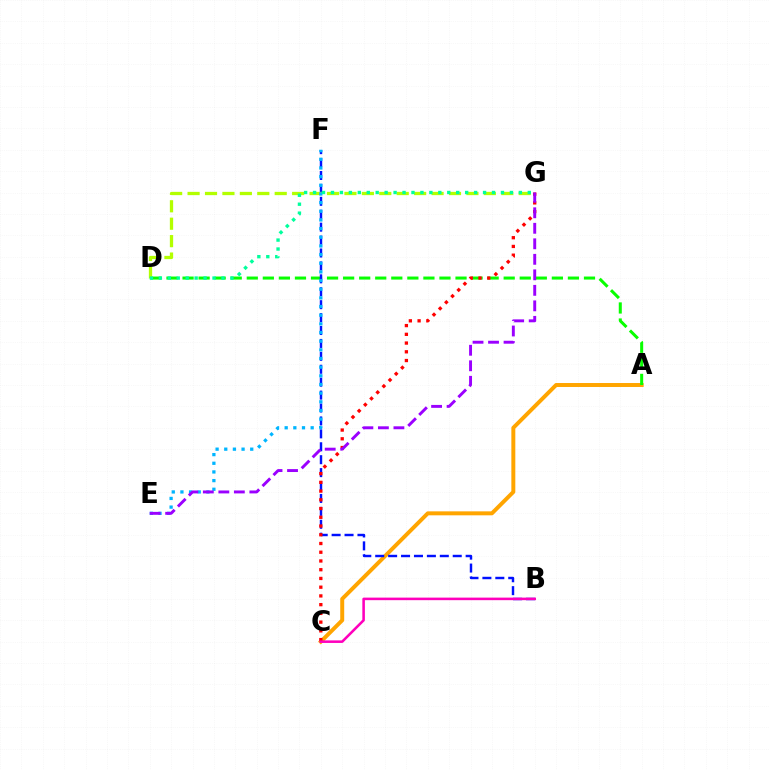{('A', 'C'): [{'color': '#ffa500', 'line_style': 'solid', 'thickness': 2.85}], ('A', 'D'): [{'color': '#08ff00', 'line_style': 'dashed', 'thickness': 2.18}], ('B', 'F'): [{'color': '#0010ff', 'line_style': 'dashed', 'thickness': 1.75}], ('D', 'G'): [{'color': '#b3ff00', 'line_style': 'dashed', 'thickness': 2.37}, {'color': '#00ff9d', 'line_style': 'dotted', 'thickness': 2.43}], ('E', 'F'): [{'color': '#00b5ff', 'line_style': 'dotted', 'thickness': 2.35}], ('C', 'G'): [{'color': '#ff0000', 'line_style': 'dotted', 'thickness': 2.37}], ('B', 'C'): [{'color': '#ff00bd', 'line_style': 'solid', 'thickness': 1.84}], ('E', 'G'): [{'color': '#9b00ff', 'line_style': 'dashed', 'thickness': 2.11}]}